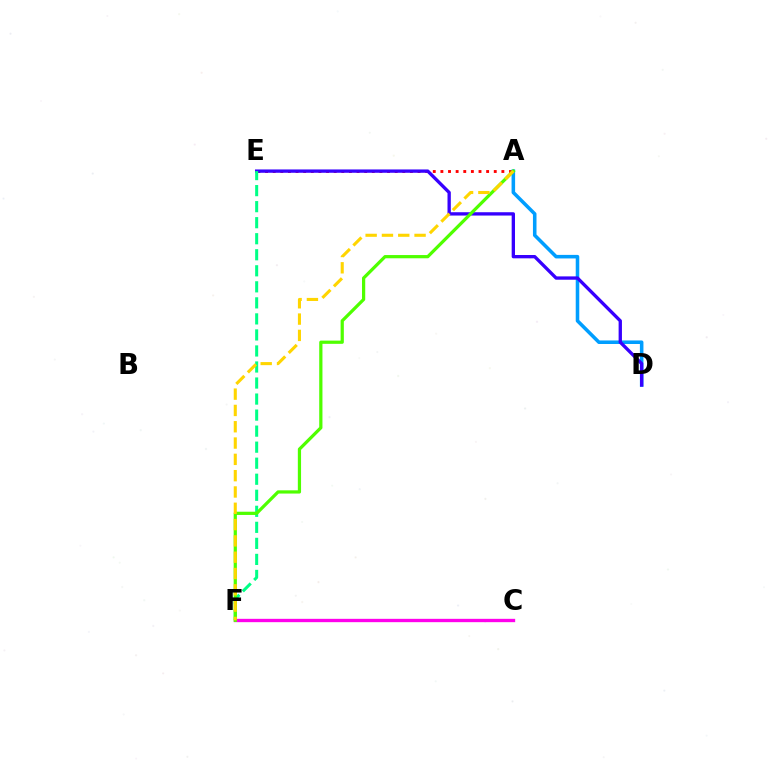{('A', 'E'): [{'color': '#ff0000', 'line_style': 'dotted', 'thickness': 2.07}], ('A', 'D'): [{'color': '#009eff', 'line_style': 'solid', 'thickness': 2.56}], ('D', 'E'): [{'color': '#3700ff', 'line_style': 'solid', 'thickness': 2.4}], ('C', 'F'): [{'color': '#ff00ed', 'line_style': 'solid', 'thickness': 2.4}], ('E', 'F'): [{'color': '#00ff86', 'line_style': 'dashed', 'thickness': 2.18}], ('A', 'F'): [{'color': '#4fff00', 'line_style': 'solid', 'thickness': 2.32}, {'color': '#ffd500', 'line_style': 'dashed', 'thickness': 2.22}]}